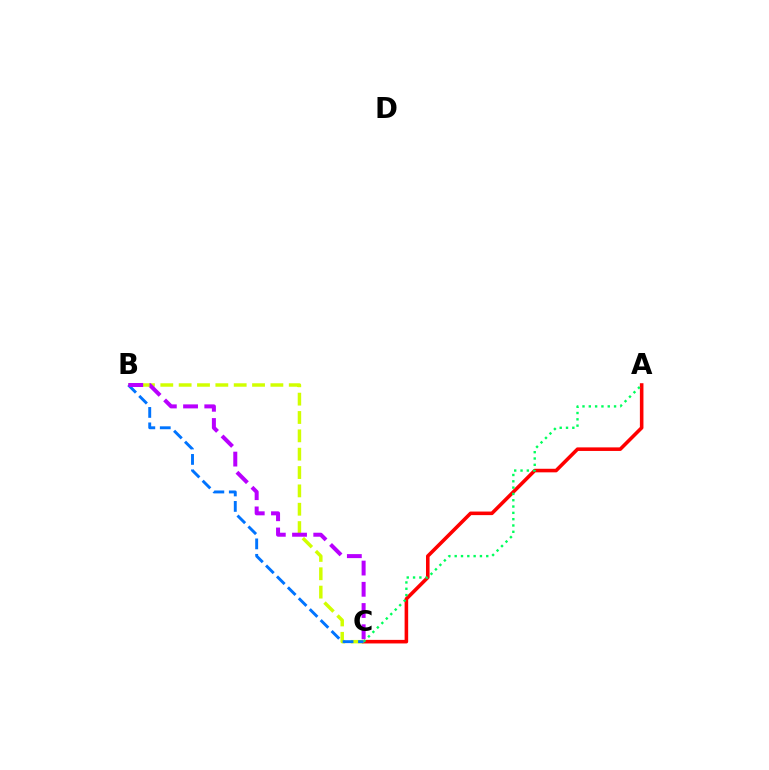{('A', 'C'): [{'color': '#ff0000', 'line_style': 'solid', 'thickness': 2.57}, {'color': '#00ff5c', 'line_style': 'dotted', 'thickness': 1.71}], ('B', 'C'): [{'color': '#d1ff00', 'line_style': 'dashed', 'thickness': 2.49}, {'color': '#0074ff', 'line_style': 'dashed', 'thickness': 2.1}, {'color': '#b900ff', 'line_style': 'dashed', 'thickness': 2.88}]}